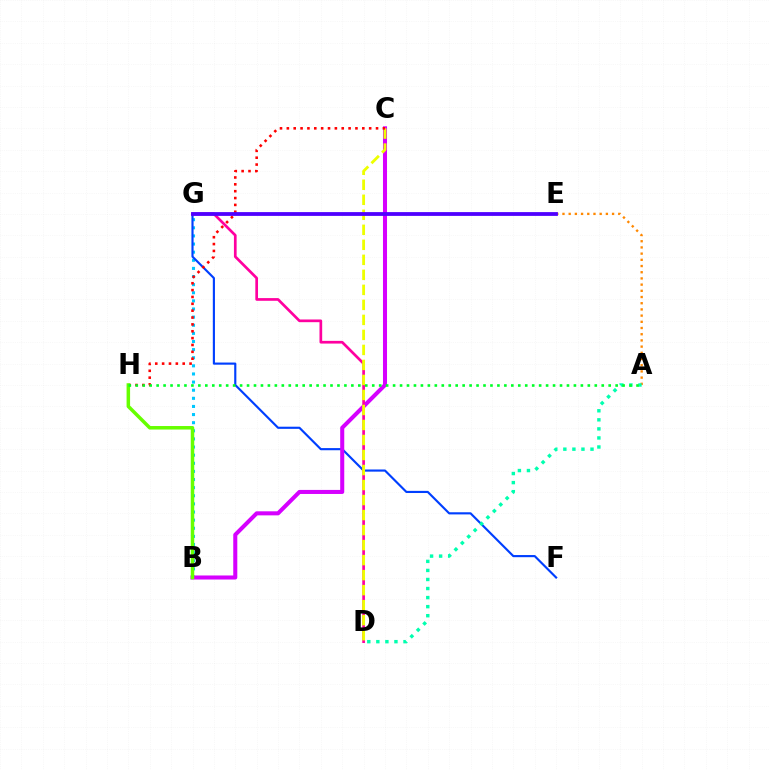{('B', 'G'): [{'color': '#00c7ff', 'line_style': 'dotted', 'thickness': 2.21}], ('F', 'G'): [{'color': '#003fff', 'line_style': 'solid', 'thickness': 1.54}], ('B', 'C'): [{'color': '#d600ff', 'line_style': 'solid', 'thickness': 2.92}], ('A', 'E'): [{'color': '#ff8800', 'line_style': 'dotted', 'thickness': 1.68}], ('D', 'G'): [{'color': '#ff00a0', 'line_style': 'solid', 'thickness': 1.94}], ('C', 'D'): [{'color': '#eeff00', 'line_style': 'dashed', 'thickness': 2.04}], ('C', 'H'): [{'color': '#ff0000', 'line_style': 'dotted', 'thickness': 1.86}], ('A', 'D'): [{'color': '#00ffaf', 'line_style': 'dotted', 'thickness': 2.46}], ('B', 'H'): [{'color': '#66ff00', 'line_style': 'solid', 'thickness': 2.53}], ('E', 'G'): [{'color': '#4f00ff', 'line_style': 'solid', 'thickness': 2.73}], ('A', 'H'): [{'color': '#00ff27', 'line_style': 'dotted', 'thickness': 1.89}]}